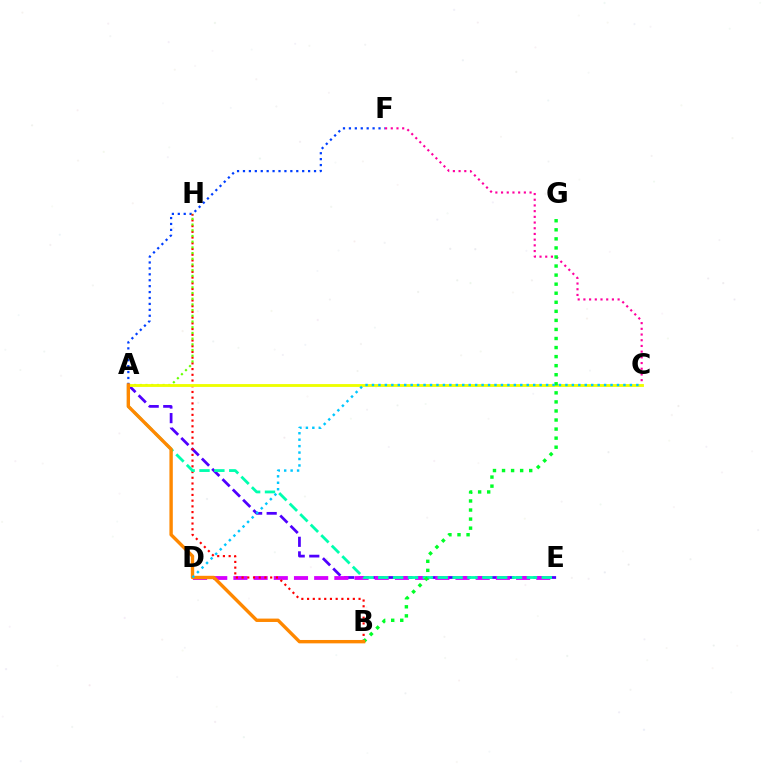{('A', 'E'): [{'color': '#4f00ff', 'line_style': 'dashed', 'thickness': 1.98}, {'color': '#00ffaf', 'line_style': 'dashed', 'thickness': 2.02}], ('D', 'E'): [{'color': '#d600ff', 'line_style': 'dashed', 'thickness': 2.74}], ('A', 'F'): [{'color': '#003fff', 'line_style': 'dotted', 'thickness': 1.61}], ('C', 'F'): [{'color': '#ff00a0', 'line_style': 'dotted', 'thickness': 1.55}], ('B', 'H'): [{'color': '#ff0000', 'line_style': 'dotted', 'thickness': 1.55}], ('A', 'H'): [{'color': '#66ff00', 'line_style': 'dotted', 'thickness': 1.55}], ('A', 'C'): [{'color': '#eeff00', 'line_style': 'solid', 'thickness': 2.05}], ('B', 'G'): [{'color': '#00ff27', 'line_style': 'dotted', 'thickness': 2.46}], ('A', 'B'): [{'color': '#ff8800', 'line_style': 'solid', 'thickness': 2.43}], ('C', 'D'): [{'color': '#00c7ff', 'line_style': 'dotted', 'thickness': 1.75}]}